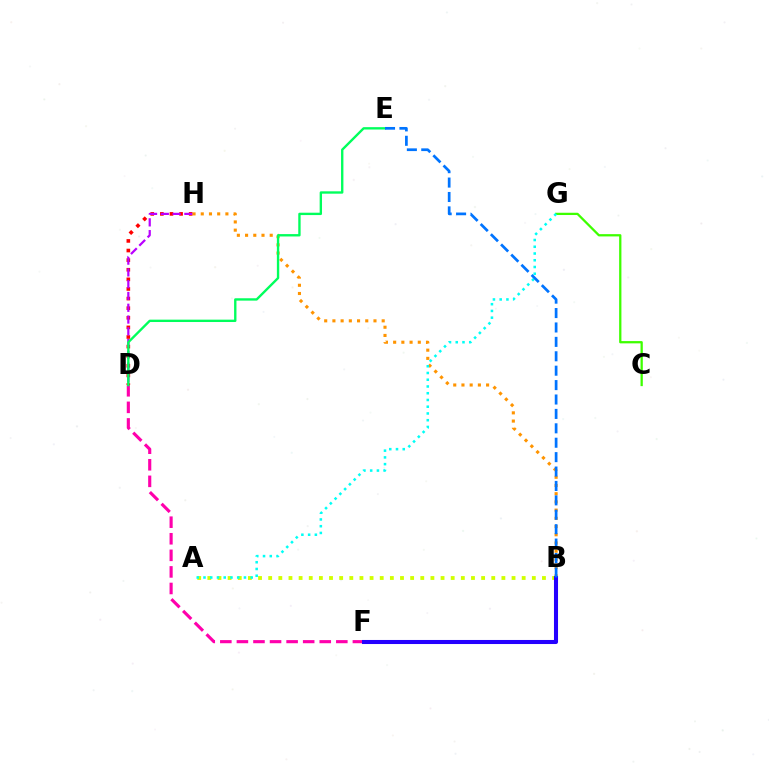{('D', 'H'): [{'color': '#ff0000', 'line_style': 'dotted', 'thickness': 2.61}, {'color': '#b900ff', 'line_style': 'dashed', 'thickness': 1.6}], ('D', 'F'): [{'color': '#ff00ac', 'line_style': 'dashed', 'thickness': 2.25}], ('B', 'H'): [{'color': '#ff9400', 'line_style': 'dotted', 'thickness': 2.23}], ('D', 'E'): [{'color': '#00ff5c', 'line_style': 'solid', 'thickness': 1.7}], ('A', 'B'): [{'color': '#d1ff00', 'line_style': 'dotted', 'thickness': 2.75}], ('B', 'F'): [{'color': '#2500ff', 'line_style': 'solid', 'thickness': 2.93}], ('C', 'G'): [{'color': '#3dff00', 'line_style': 'solid', 'thickness': 1.64}], ('A', 'G'): [{'color': '#00fff6', 'line_style': 'dotted', 'thickness': 1.83}], ('B', 'E'): [{'color': '#0074ff', 'line_style': 'dashed', 'thickness': 1.96}]}